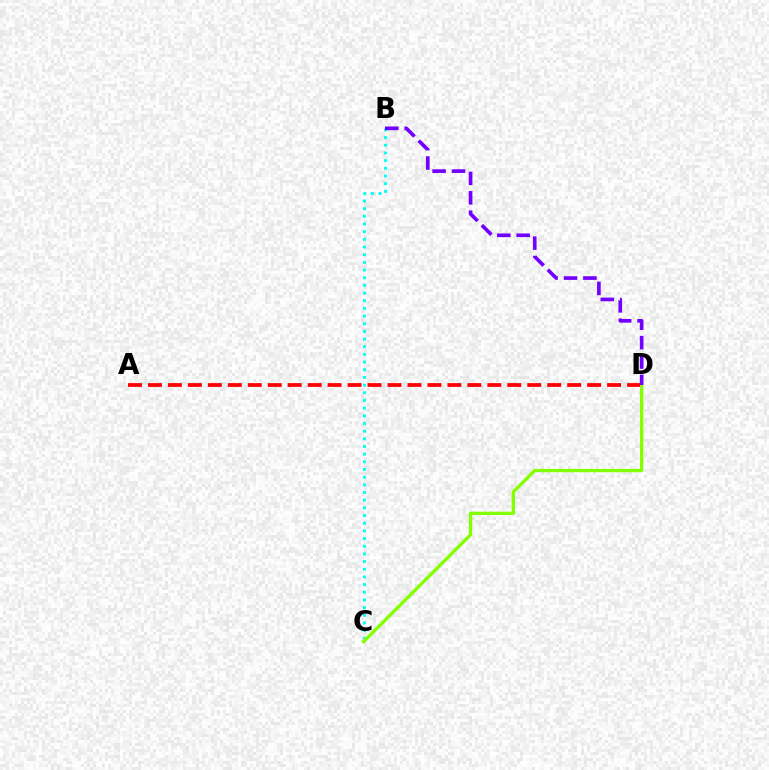{('A', 'D'): [{'color': '#ff0000', 'line_style': 'dashed', 'thickness': 2.71}], ('B', 'C'): [{'color': '#00fff6', 'line_style': 'dotted', 'thickness': 2.08}], ('C', 'D'): [{'color': '#84ff00', 'line_style': 'solid', 'thickness': 2.39}], ('B', 'D'): [{'color': '#7200ff', 'line_style': 'dashed', 'thickness': 2.63}]}